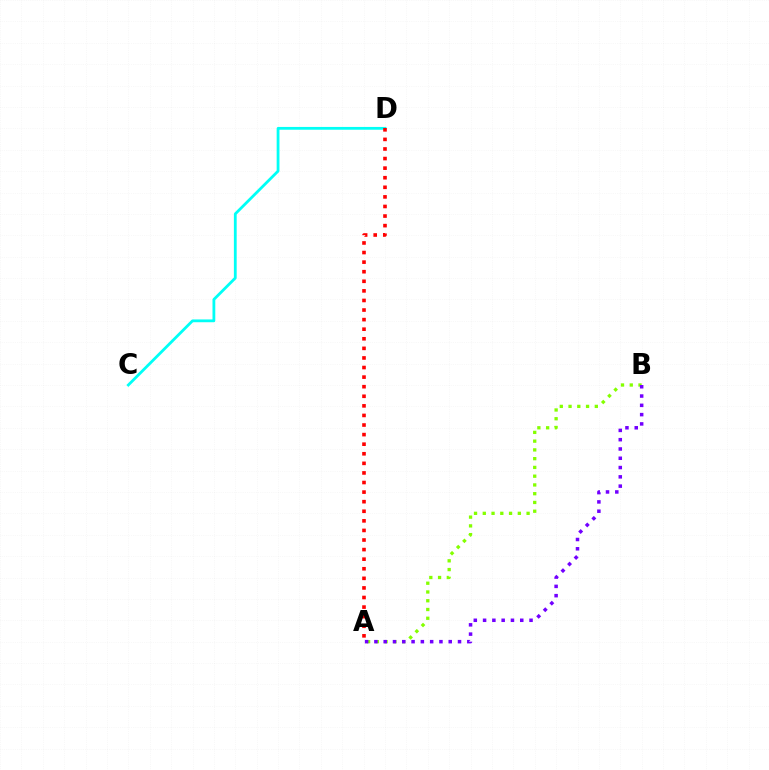{('C', 'D'): [{'color': '#00fff6', 'line_style': 'solid', 'thickness': 2.01}], ('A', 'D'): [{'color': '#ff0000', 'line_style': 'dotted', 'thickness': 2.6}], ('A', 'B'): [{'color': '#84ff00', 'line_style': 'dotted', 'thickness': 2.38}, {'color': '#7200ff', 'line_style': 'dotted', 'thickness': 2.52}]}